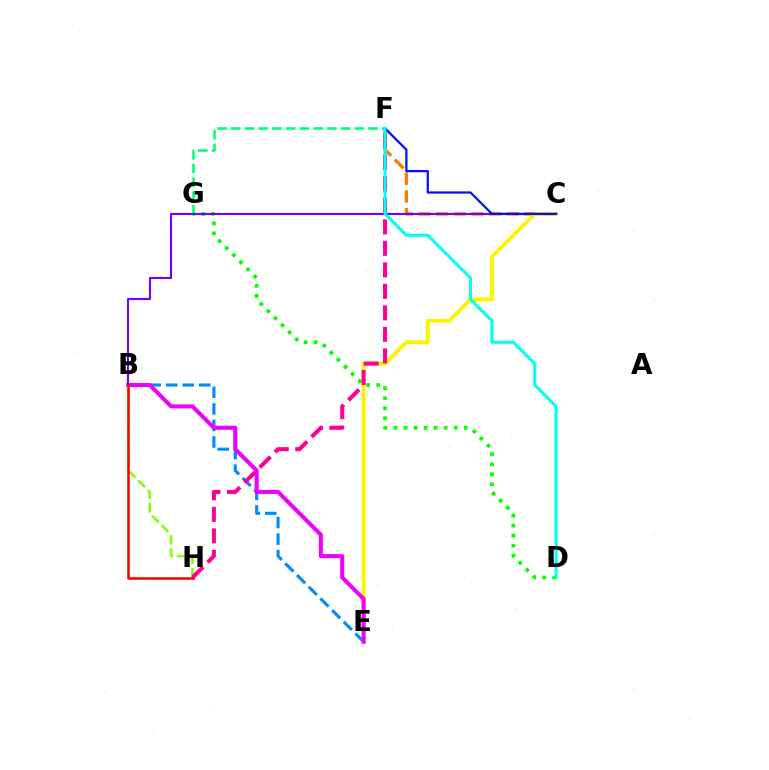{('B', 'H'): [{'color': '#84ff00', 'line_style': 'dashed', 'thickness': 1.85}, {'color': '#ff0000', 'line_style': 'solid', 'thickness': 1.86}], ('C', 'F'): [{'color': '#ff7c00', 'line_style': 'dashed', 'thickness': 2.4}, {'color': '#0010ff', 'line_style': 'solid', 'thickness': 1.61}], ('F', 'G'): [{'color': '#00ff74', 'line_style': 'dashed', 'thickness': 1.86}], ('C', 'E'): [{'color': '#fcf500', 'line_style': 'solid', 'thickness': 2.79}], ('D', 'G'): [{'color': '#08ff00', 'line_style': 'dotted', 'thickness': 2.73}], ('B', 'E'): [{'color': '#008cff', 'line_style': 'dashed', 'thickness': 2.25}, {'color': '#ee00ff', 'line_style': 'solid', 'thickness': 2.92}], ('F', 'H'): [{'color': '#ff0094', 'line_style': 'dashed', 'thickness': 2.92}], ('B', 'C'): [{'color': '#7200ff', 'line_style': 'solid', 'thickness': 1.51}], ('D', 'F'): [{'color': '#00fff6', 'line_style': 'solid', 'thickness': 2.18}]}